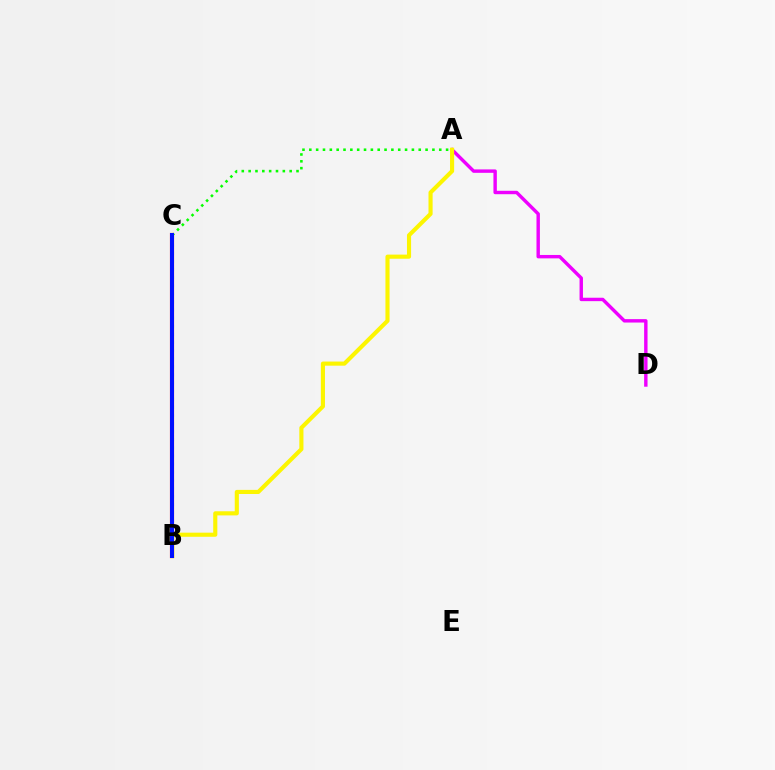{('A', 'D'): [{'color': '#ee00ff', 'line_style': 'solid', 'thickness': 2.46}], ('B', 'C'): [{'color': '#ff0000', 'line_style': 'solid', 'thickness': 2.97}, {'color': '#00fff6', 'line_style': 'dotted', 'thickness': 2.2}, {'color': '#0010ff', 'line_style': 'solid', 'thickness': 2.89}], ('A', 'B'): [{'color': '#fcf500', 'line_style': 'solid', 'thickness': 2.97}], ('A', 'C'): [{'color': '#08ff00', 'line_style': 'dotted', 'thickness': 1.86}]}